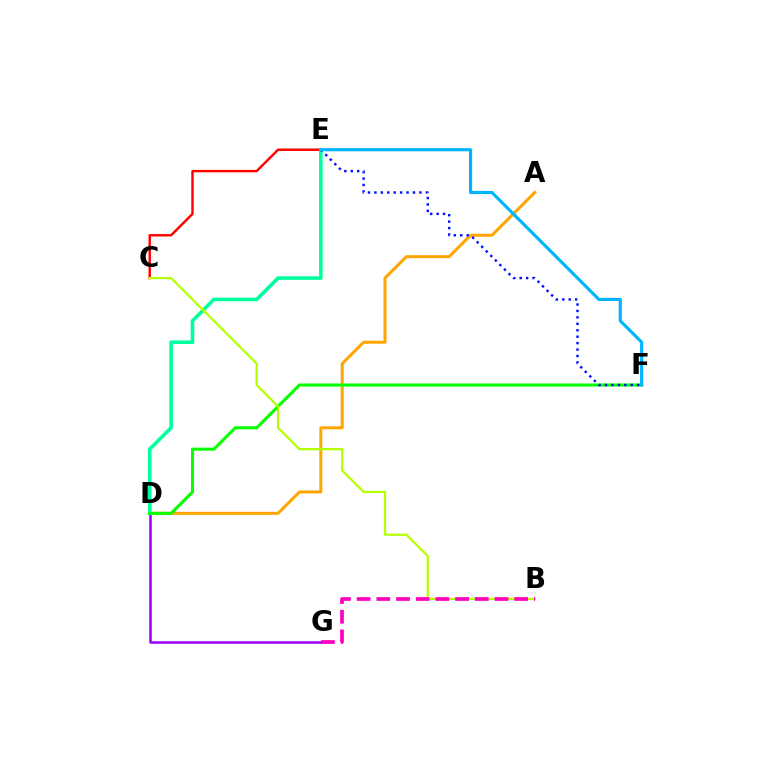{('C', 'E'): [{'color': '#ff0000', 'line_style': 'solid', 'thickness': 1.74}], ('D', 'G'): [{'color': '#9b00ff', 'line_style': 'solid', 'thickness': 1.83}], ('A', 'D'): [{'color': '#ffa500', 'line_style': 'solid', 'thickness': 2.16}], ('D', 'E'): [{'color': '#00ff9d', 'line_style': 'solid', 'thickness': 2.58}], ('D', 'F'): [{'color': '#08ff00', 'line_style': 'solid', 'thickness': 2.21}], ('E', 'F'): [{'color': '#0010ff', 'line_style': 'dotted', 'thickness': 1.75}, {'color': '#00b5ff', 'line_style': 'solid', 'thickness': 2.27}], ('B', 'C'): [{'color': '#b3ff00', 'line_style': 'solid', 'thickness': 1.61}], ('B', 'G'): [{'color': '#ff00bd', 'line_style': 'dashed', 'thickness': 2.68}]}